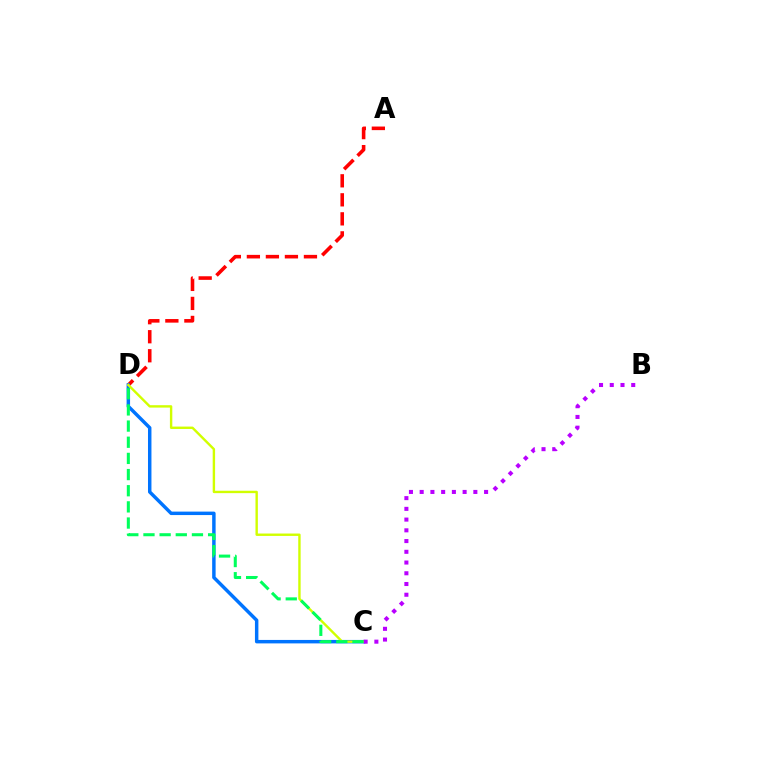{('A', 'D'): [{'color': '#ff0000', 'line_style': 'dashed', 'thickness': 2.58}], ('C', 'D'): [{'color': '#0074ff', 'line_style': 'solid', 'thickness': 2.49}, {'color': '#d1ff00', 'line_style': 'solid', 'thickness': 1.73}, {'color': '#00ff5c', 'line_style': 'dashed', 'thickness': 2.2}], ('B', 'C'): [{'color': '#b900ff', 'line_style': 'dotted', 'thickness': 2.92}]}